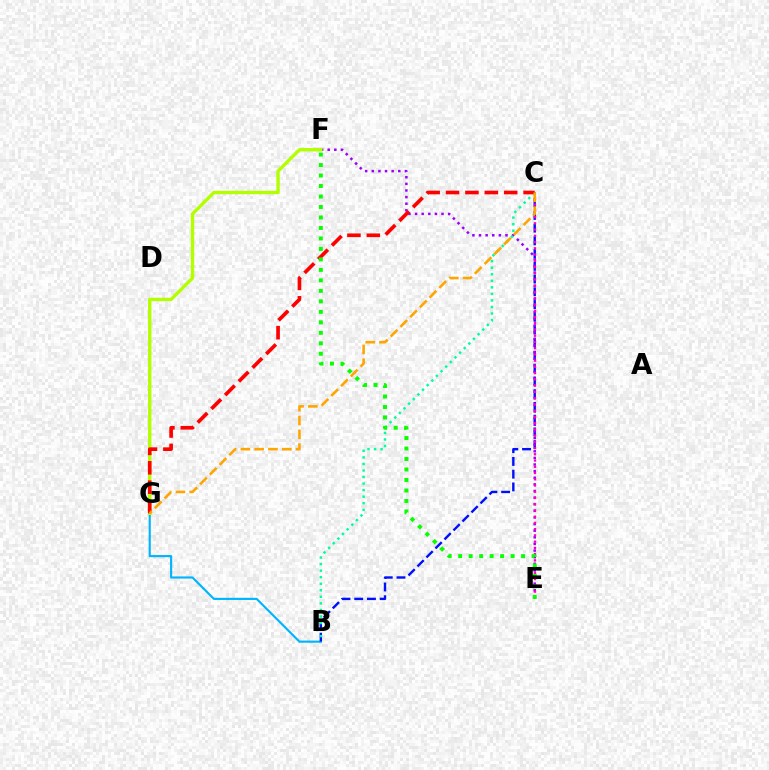{('B', 'G'): [{'color': '#00b5ff', 'line_style': 'solid', 'thickness': 1.54}], ('B', 'C'): [{'color': '#0010ff', 'line_style': 'dashed', 'thickness': 1.73}, {'color': '#00ff9d', 'line_style': 'dotted', 'thickness': 1.78}], ('E', 'F'): [{'color': '#9b00ff', 'line_style': 'dotted', 'thickness': 1.8}, {'color': '#08ff00', 'line_style': 'dotted', 'thickness': 2.85}], ('F', 'G'): [{'color': '#b3ff00', 'line_style': 'solid', 'thickness': 2.42}], ('C', 'E'): [{'color': '#ff00bd', 'line_style': 'dotted', 'thickness': 1.7}], ('C', 'G'): [{'color': '#ff0000', 'line_style': 'dashed', 'thickness': 2.63}, {'color': '#ffa500', 'line_style': 'dashed', 'thickness': 1.87}]}